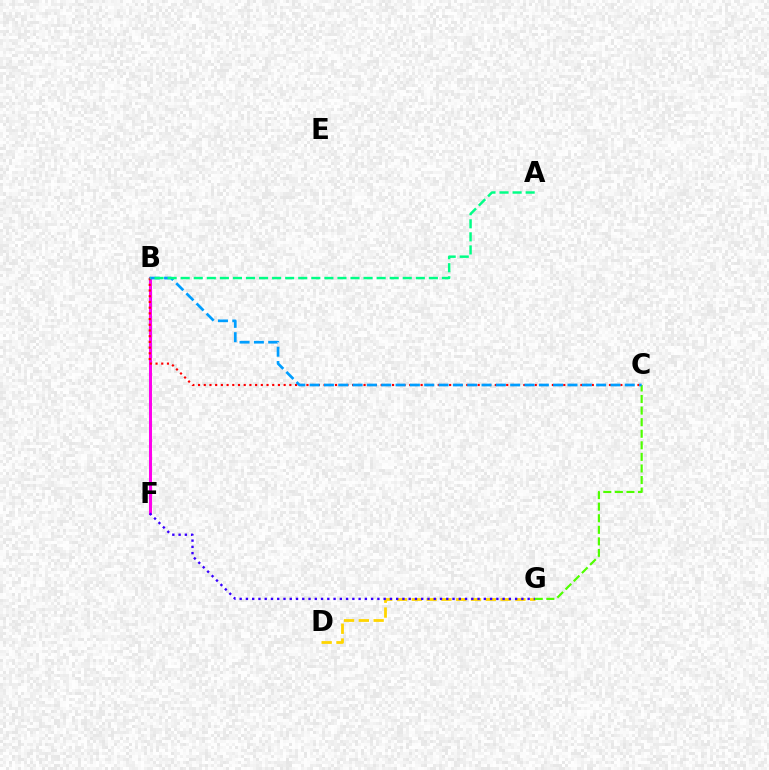{('B', 'F'): [{'color': '#ff00ed', 'line_style': 'solid', 'thickness': 2.19}], ('D', 'G'): [{'color': '#ffd500', 'line_style': 'dashed', 'thickness': 2.01}], ('B', 'C'): [{'color': '#ff0000', 'line_style': 'dotted', 'thickness': 1.55}, {'color': '#009eff', 'line_style': 'dashed', 'thickness': 1.95}], ('C', 'G'): [{'color': '#4fff00', 'line_style': 'dashed', 'thickness': 1.57}], ('F', 'G'): [{'color': '#3700ff', 'line_style': 'dotted', 'thickness': 1.7}], ('A', 'B'): [{'color': '#00ff86', 'line_style': 'dashed', 'thickness': 1.77}]}